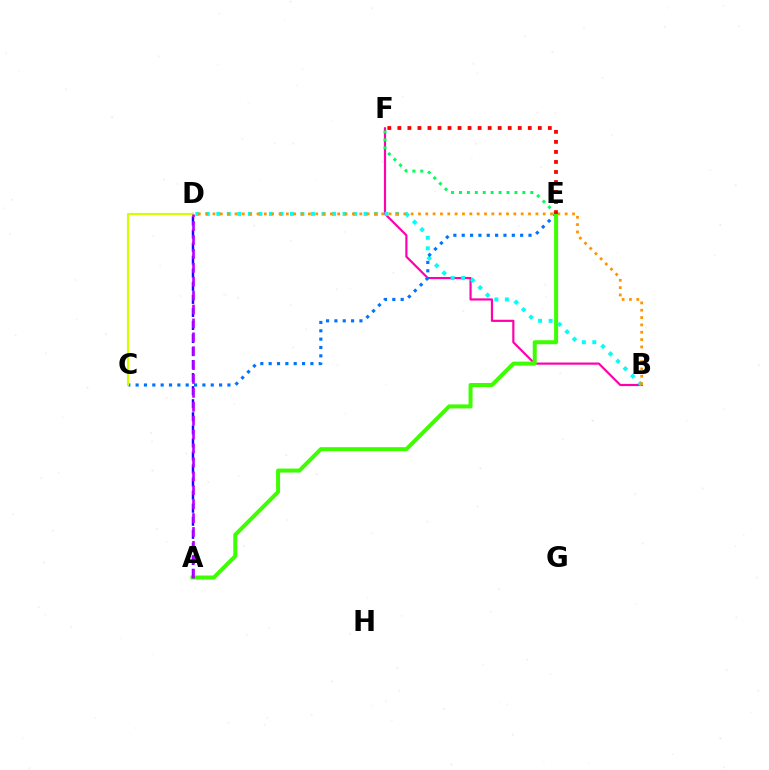{('B', 'F'): [{'color': '#ff00ac', 'line_style': 'solid', 'thickness': 1.57}], ('B', 'D'): [{'color': '#00fff6', 'line_style': 'dotted', 'thickness': 2.86}, {'color': '#ff9400', 'line_style': 'dotted', 'thickness': 1.99}], ('E', 'F'): [{'color': '#00ff5c', 'line_style': 'dotted', 'thickness': 2.15}, {'color': '#ff0000', 'line_style': 'dotted', 'thickness': 2.73}], ('C', 'E'): [{'color': '#0074ff', 'line_style': 'dotted', 'thickness': 2.27}], ('A', 'E'): [{'color': '#3dff00', 'line_style': 'solid', 'thickness': 2.88}], ('A', 'D'): [{'color': '#2500ff', 'line_style': 'dashed', 'thickness': 1.77}, {'color': '#b900ff', 'line_style': 'dashed', 'thickness': 1.89}], ('C', 'D'): [{'color': '#d1ff00', 'line_style': 'solid', 'thickness': 1.55}]}